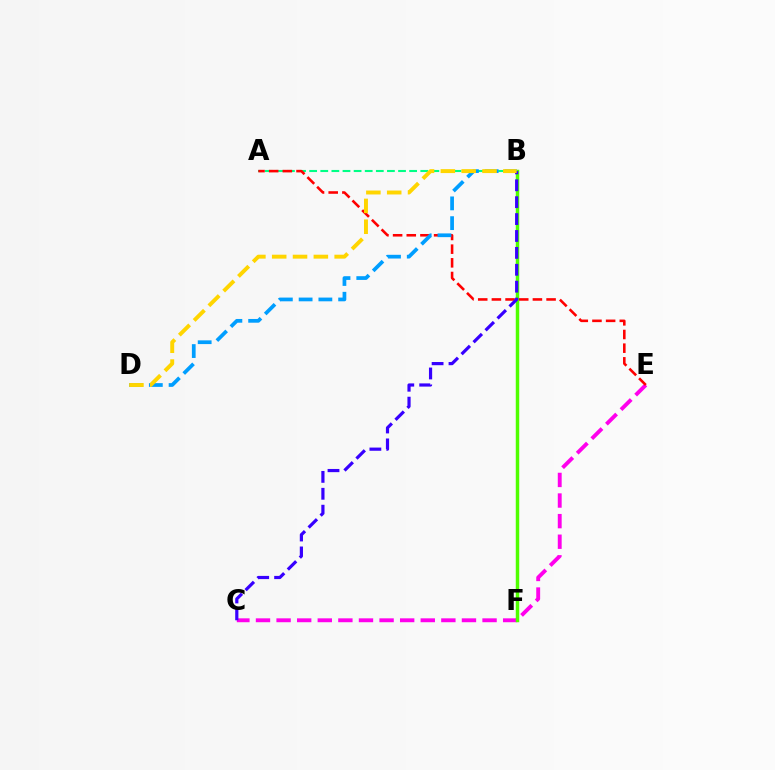{('C', 'E'): [{'color': '#ff00ed', 'line_style': 'dashed', 'thickness': 2.8}], ('B', 'F'): [{'color': '#4fff00', 'line_style': 'solid', 'thickness': 2.5}], ('A', 'B'): [{'color': '#00ff86', 'line_style': 'dashed', 'thickness': 1.51}], ('A', 'E'): [{'color': '#ff0000', 'line_style': 'dashed', 'thickness': 1.86}], ('B', 'D'): [{'color': '#009eff', 'line_style': 'dashed', 'thickness': 2.68}, {'color': '#ffd500', 'line_style': 'dashed', 'thickness': 2.83}], ('B', 'C'): [{'color': '#3700ff', 'line_style': 'dashed', 'thickness': 2.3}]}